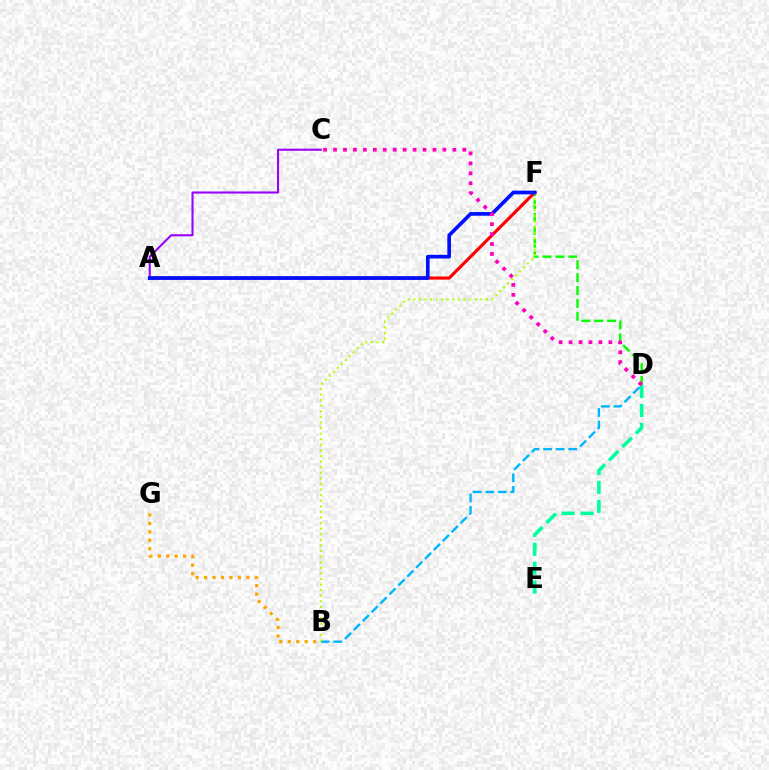{('D', 'F'): [{'color': '#08ff00', 'line_style': 'dashed', 'thickness': 1.75}], ('B', 'G'): [{'color': '#ffa500', 'line_style': 'dotted', 'thickness': 2.3}], ('A', 'C'): [{'color': '#9b00ff', 'line_style': 'solid', 'thickness': 1.51}], ('B', 'D'): [{'color': '#00b5ff', 'line_style': 'dashed', 'thickness': 1.71}], ('A', 'F'): [{'color': '#ff0000', 'line_style': 'solid', 'thickness': 2.26}, {'color': '#0010ff', 'line_style': 'solid', 'thickness': 2.65}], ('B', 'F'): [{'color': '#b3ff00', 'line_style': 'dotted', 'thickness': 1.52}], ('D', 'E'): [{'color': '#00ff9d', 'line_style': 'dashed', 'thickness': 2.57}], ('C', 'D'): [{'color': '#ff00bd', 'line_style': 'dotted', 'thickness': 2.7}]}